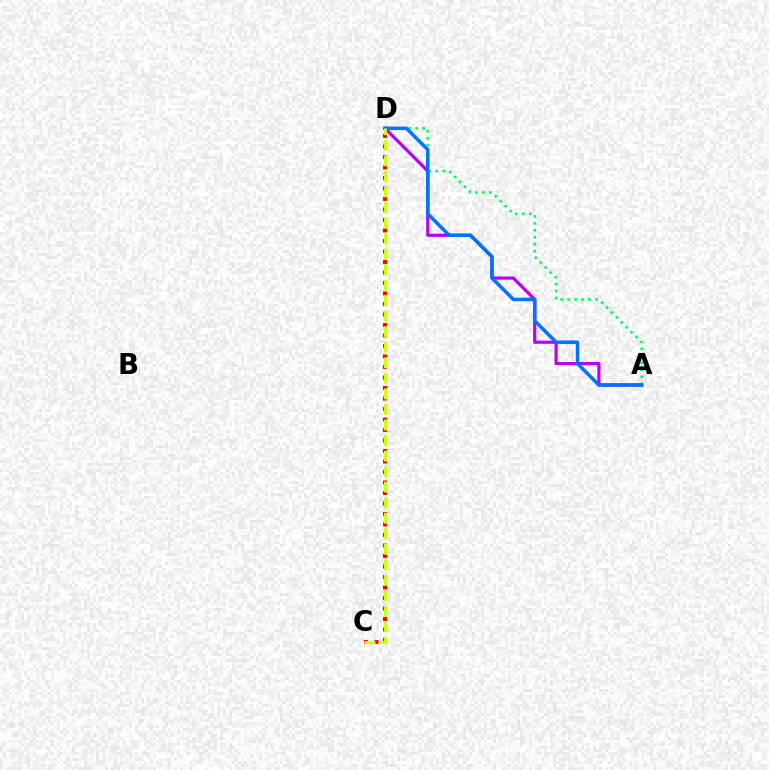{('A', 'D'): [{'color': '#b900ff', 'line_style': 'solid', 'thickness': 2.3}, {'color': '#00ff5c', 'line_style': 'dotted', 'thickness': 1.89}, {'color': '#0074ff', 'line_style': 'solid', 'thickness': 2.51}], ('C', 'D'): [{'color': '#ff0000', 'line_style': 'dotted', 'thickness': 2.85}, {'color': '#d1ff00', 'line_style': 'dashed', 'thickness': 2.11}]}